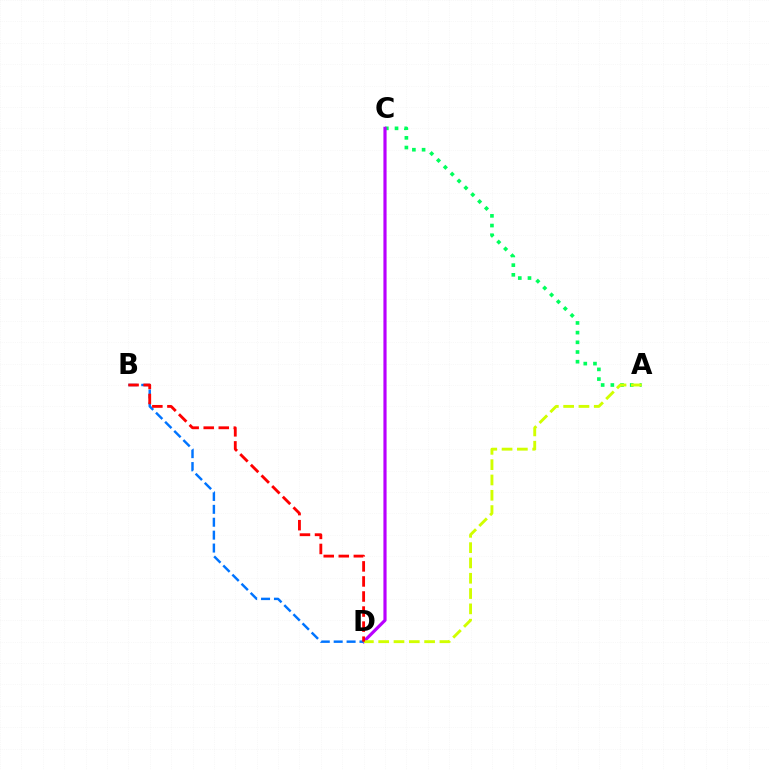{('A', 'C'): [{'color': '#00ff5c', 'line_style': 'dotted', 'thickness': 2.63}], ('C', 'D'): [{'color': '#b900ff', 'line_style': 'solid', 'thickness': 2.28}], ('A', 'D'): [{'color': '#d1ff00', 'line_style': 'dashed', 'thickness': 2.08}], ('B', 'D'): [{'color': '#0074ff', 'line_style': 'dashed', 'thickness': 1.75}, {'color': '#ff0000', 'line_style': 'dashed', 'thickness': 2.05}]}